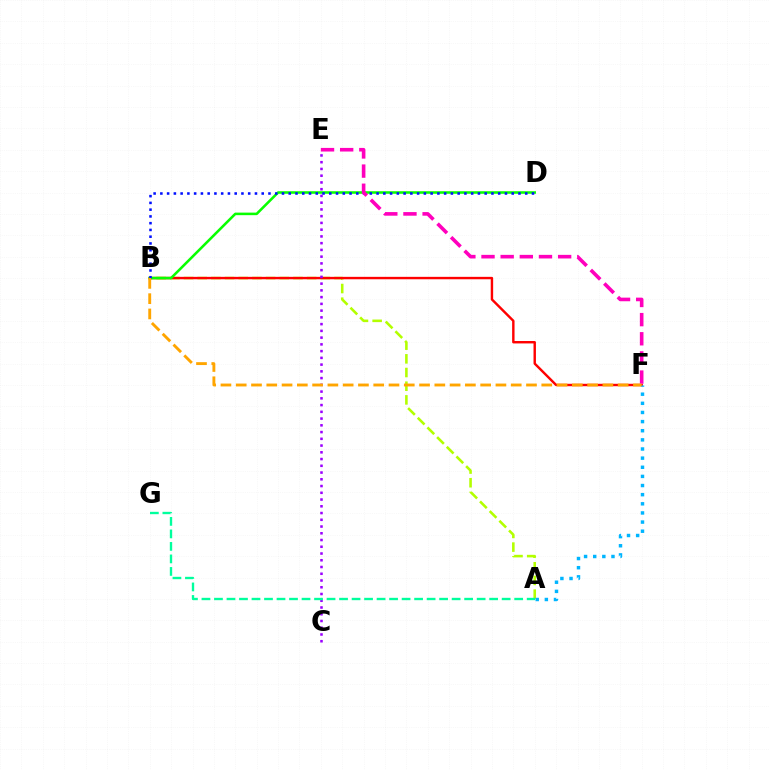{('A', 'B'): [{'color': '#b3ff00', 'line_style': 'dashed', 'thickness': 1.86}], ('B', 'F'): [{'color': '#ff0000', 'line_style': 'solid', 'thickness': 1.74}, {'color': '#ffa500', 'line_style': 'dashed', 'thickness': 2.08}], ('B', 'D'): [{'color': '#08ff00', 'line_style': 'solid', 'thickness': 1.84}, {'color': '#0010ff', 'line_style': 'dotted', 'thickness': 1.84}], ('C', 'E'): [{'color': '#9b00ff', 'line_style': 'dotted', 'thickness': 1.83}], ('A', 'F'): [{'color': '#00b5ff', 'line_style': 'dotted', 'thickness': 2.48}], ('A', 'G'): [{'color': '#00ff9d', 'line_style': 'dashed', 'thickness': 1.7}], ('E', 'F'): [{'color': '#ff00bd', 'line_style': 'dashed', 'thickness': 2.6}]}